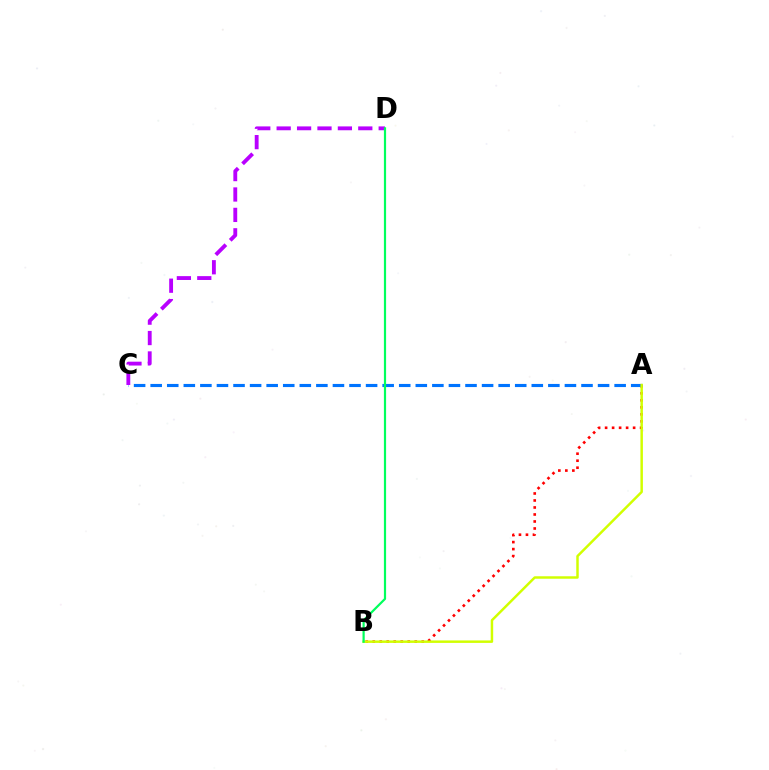{('A', 'B'): [{'color': '#ff0000', 'line_style': 'dotted', 'thickness': 1.9}, {'color': '#d1ff00', 'line_style': 'solid', 'thickness': 1.78}], ('A', 'C'): [{'color': '#0074ff', 'line_style': 'dashed', 'thickness': 2.25}], ('C', 'D'): [{'color': '#b900ff', 'line_style': 'dashed', 'thickness': 2.77}], ('B', 'D'): [{'color': '#00ff5c', 'line_style': 'solid', 'thickness': 1.58}]}